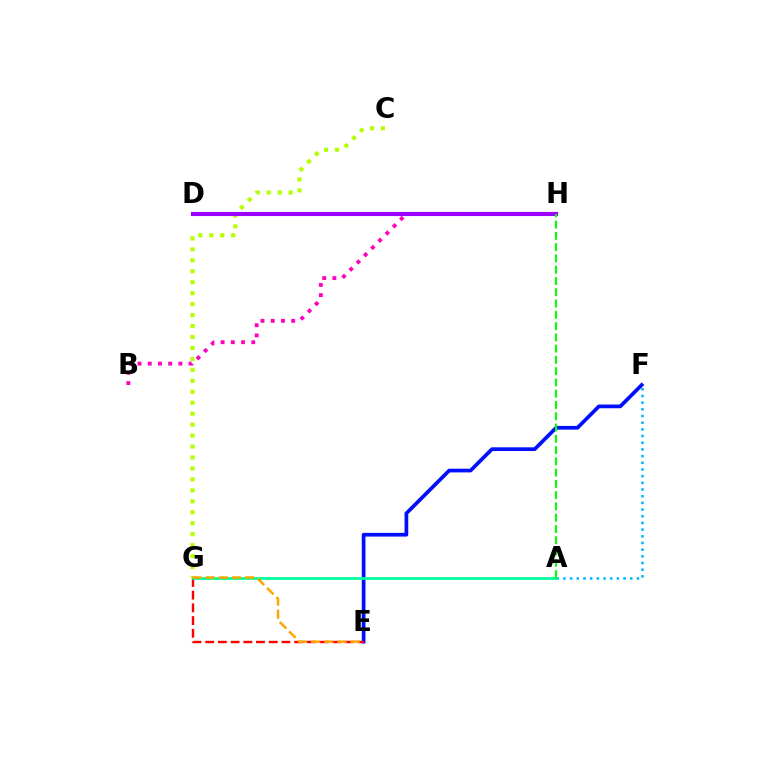{('C', 'G'): [{'color': '#b3ff00', 'line_style': 'dotted', 'thickness': 2.98}], ('B', 'H'): [{'color': '#ff00bd', 'line_style': 'dotted', 'thickness': 2.78}], ('A', 'F'): [{'color': '#00b5ff', 'line_style': 'dotted', 'thickness': 1.82}], ('E', 'F'): [{'color': '#0010ff', 'line_style': 'solid', 'thickness': 2.68}], ('D', 'H'): [{'color': '#9b00ff', 'line_style': 'solid', 'thickness': 2.97}], ('E', 'G'): [{'color': '#ff0000', 'line_style': 'dashed', 'thickness': 1.73}, {'color': '#ffa500', 'line_style': 'dashed', 'thickness': 1.79}], ('A', 'G'): [{'color': '#00ff9d', 'line_style': 'solid', 'thickness': 1.98}], ('A', 'H'): [{'color': '#08ff00', 'line_style': 'dashed', 'thickness': 1.53}]}